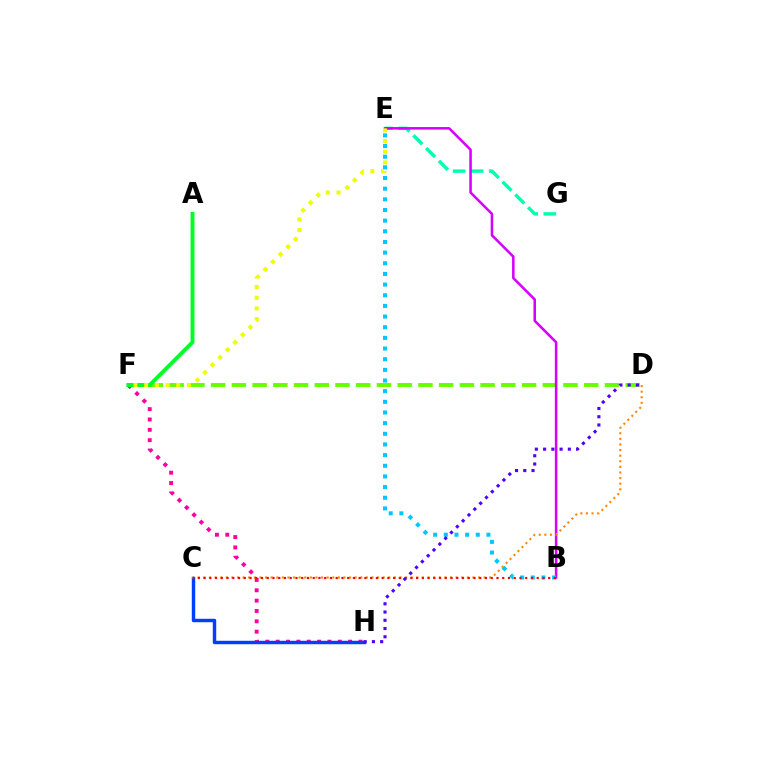{('E', 'G'): [{'color': '#00ffaf', 'line_style': 'dashed', 'thickness': 2.46}], ('F', 'H'): [{'color': '#ff00a0', 'line_style': 'dotted', 'thickness': 2.81}], ('D', 'F'): [{'color': '#66ff00', 'line_style': 'dashed', 'thickness': 2.82}], ('B', 'E'): [{'color': '#d600ff', 'line_style': 'solid', 'thickness': 1.83}, {'color': '#00c7ff', 'line_style': 'dotted', 'thickness': 2.9}], ('C', 'H'): [{'color': '#003fff', 'line_style': 'solid', 'thickness': 2.48}], ('C', 'D'): [{'color': '#ff8800', 'line_style': 'dotted', 'thickness': 1.52}], ('B', 'C'): [{'color': '#ff0000', 'line_style': 'dotted', 'thickness': 1.56}], ('D', 'H'): [{'color': '#4f00ff', 'line_style': 'dotted', 'thickness': 2.24}], ('A', 'F'): [{'color': '#00ff27', 'line_style': 'solid', 'thickness': 2.81}], ('E', 'F'): [{'color': '#eeff00', 'line_style': 'dotted', 'thickness': 2.9}]}